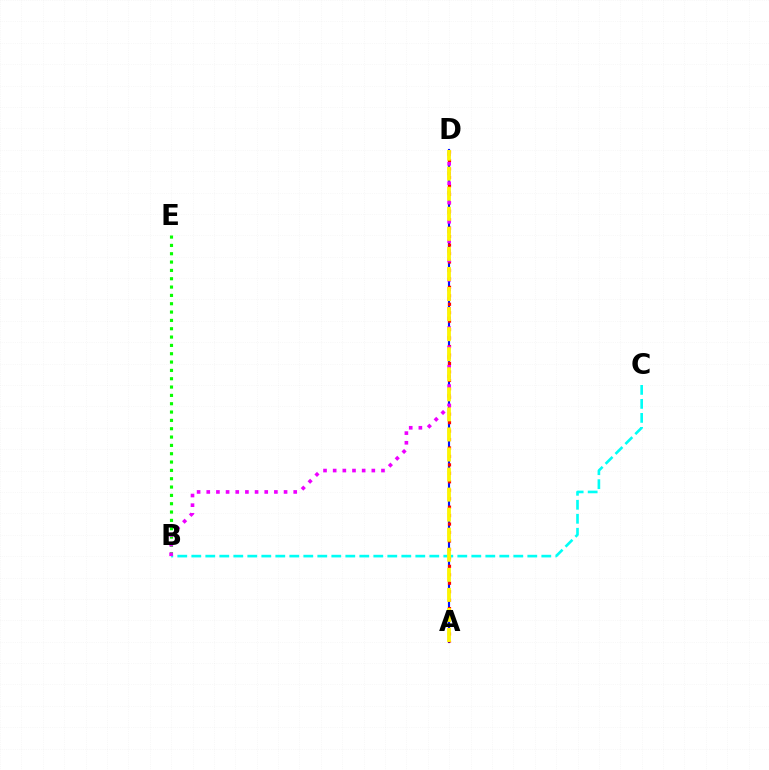{('A', 'D'): [{'color': '#0010ff', 'line_style': 'solid', 'thickness': 1.54}, {'color': '#ff0000', 'line_style': 'dotted', 'thickness': 2.3}, {'color': '#fcf500', 'line_style': 'dashed', 'thickness': 2.72}], ('B', 'C'): [{'color': '#00fff6', 'line_style': 'dashed', 'thickness': 1.9}], ('B', 'E'): [{'color': '#08ff00', 'line_style': 'dotted', 'thickness': 2.26}], ('B', 'D'): [{'color': '#ee00ff', 'line_style': 'dotted', 'thickness': 2.63}]}